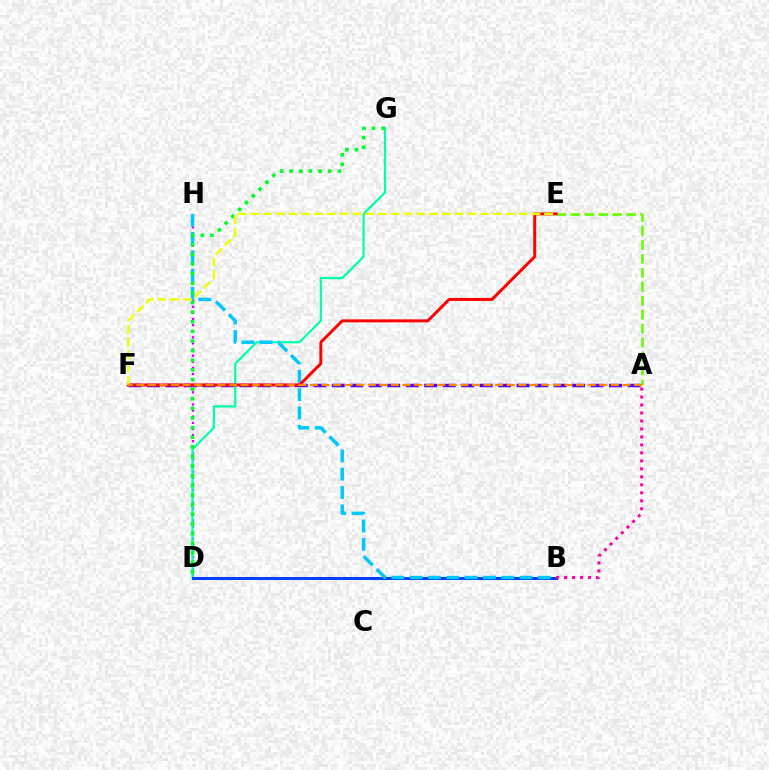{('A', 'E'): [{'color': '#66ff00', 'line_style': 'dashed', 'thickness': 1.89}], ('A', 'F'): [{'color': '#4f00ff', 'line_style': 'dashed', 'thickness': 2.51}, {'color': '#ff8800', 'line_style': 'dashed', 'thickness': 1.57}], ('D', 'H'): [{'color': '#d600ff', 'line_style': 'dotted', 'thickness': 1.66}], ('D', 'G'): [{'color': '#00ffaf', 'line_style': 'solid', 'thickness': 1.59}, {'color': '#00ff27', 'line_style': 'dotted', 'thickness': 2.61}], ('B', 'D'): [{'color': '#003fff', 'line_style': 'solid', 'thickness': 2.15}], ('B', 'H'): [{'color': '#00c7ff', 'line_style': 'dashed', 'thickness': 2.49}], ('E', 'F'): [{'color': '#ff0000', 'line_style': 'solid', 'thickness': 2.14}, {'color': '#eeff00', 'line_style': 'dashed', 'thickness': 1.74}], ('A', 'B'): [{'color': '#ff00a0', 'line_style': 'dotted', 'thickness': 2.17}]}